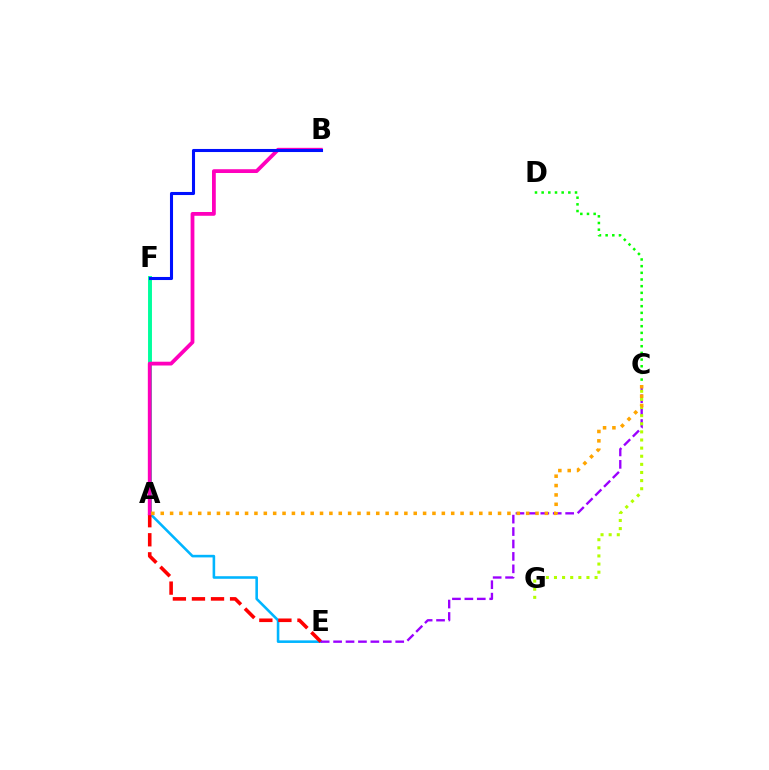{('A', 'E'): [{'color': '#00b5ff', 'line_style': 'solid', 'thickness': 1.86}, {'color': '#ff0000', 'line_style': 'dashed', 'thickness': 2.59}], ('A', 'F'): [{'color': '#00ff9d', 'line_style': 'solid', 'thickness': 2.82}], ('A', 'B'): [{'color': '#ff00bd', 'line_style': 'solid', 'thickness': 2.73}], ('B', 'F'): [{'color': '#0010ff', 'line_style': 'solid', 'thickness': 2.21}], ('C', 'E'): [{'color': '#9b00ff', 'line_style': 'dashed', 'thickness': 1.69}], ('C', 'G'): [{'color': '#b3ff00', 'line_style': 'dotted', 'thickness': 2.21}], ('C', 'D'): [{'color': '#08ff00', 'line_style': 'dotted', 'thickness': 1.81}], ('A', 'C'): [{'color': '#ffa500', 'line_style': 'dotted', 'thickness': 2.55}]}